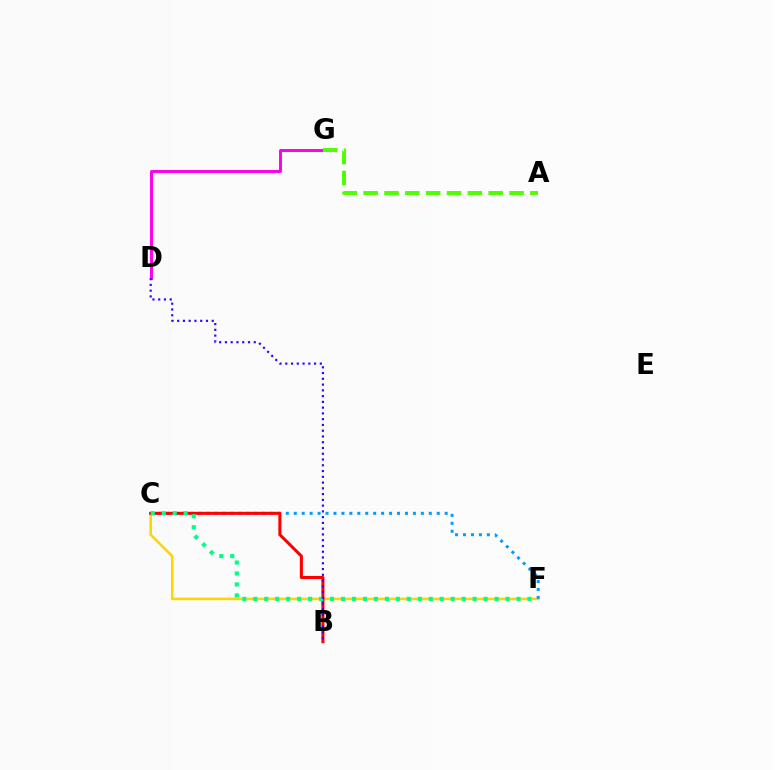{('C', 'F'): [{'color': '#ffd500', 'line_style': 'solid', 'thickness': 1.85}, {'color': '#009eff', 'line_style': 'dotted', 'thickness': 2.16}, {'color': '#00ff86', 'line_style': 'dotted', 'thickness': 2.98}], ('D', 'G'): [{'color': '#ff00ed', 'line_style': 'solid', 'thickness': 2.13}], ('B', 'C'): [{'color': '#ff0000', 'line_style': 'solid', 'thickness': 2.2}], ('B', 'D'): [{'color': '#3700ff', 'line_style': 'dotted', 'thickness': 1.57}], ('A', 'G'): [{'color': '#4fff00', 'line_style': 'dashed', 'thickness': 2.83}]}